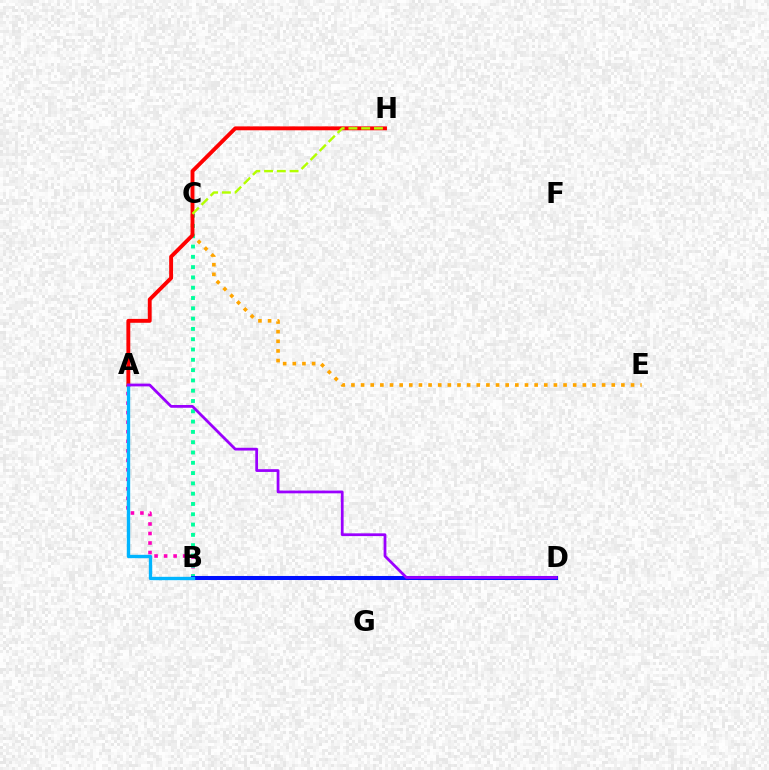{('B', 'D'): [{'color': '#08ff00', 'line_style': 'dashed', 'thickness': 1.56}, {'color': '#0010ff', 'line_style': 'solid', 'thickness': 2.91}], ('C', 'E'): [{'color': '#ffa500', 'line_style': 'dotted', 'thickness': 2.62}], ('A', 'B'): [{'color': '#ff00bd', 'line_style': 'dotted', 'thickness': 2.59}, {'color': '#00b5ff', 'line_style': 'solid', 'thickness': 2.42}], ('B', 'C'): [{'color': '#00ff9d', 'line_style': 'dotted', 'thickness': 2.8}], ('A', 'H'): [{'color': '#ff0000', 'line_style': 'solid', 'thickness': 2.8}], ('A', 'D'): [{'color': '#9b00ff', 'line_style': 'solid', 'thickness': 1.99}], ('C', 'H'): [{'color': '#b3ff00', 'line_style': 'dashed', 'thickness': 1.73}]}